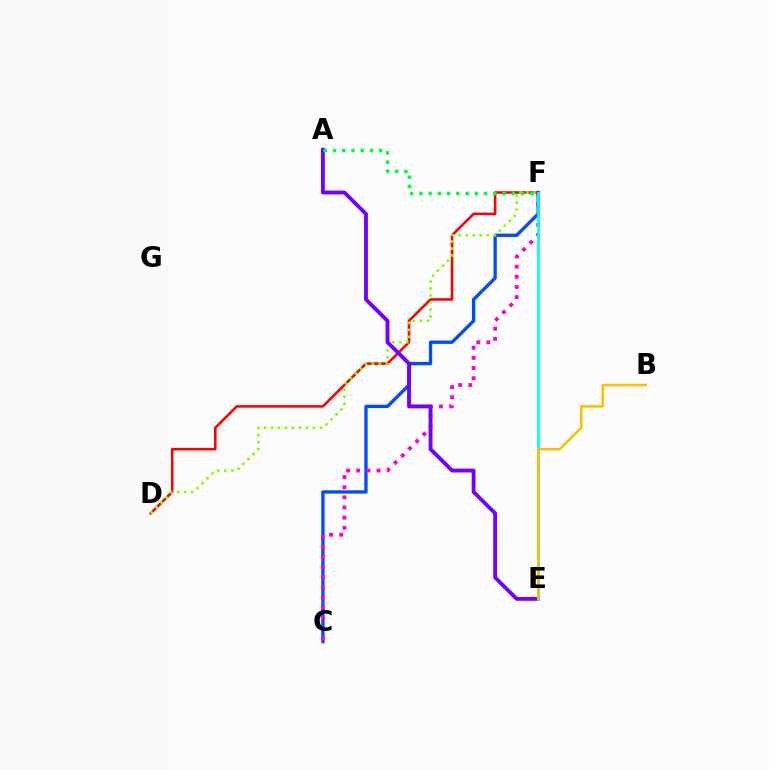{('D', 'F'): [{'color': '#ff0000', 'line_style': 'solid', 'thickness': 1.85}, {'color': '#84ff00', 'line_style': 'dotted', 'thickness': 1.9}], ('C', 'F'): [{'color': '#004bff', 'line_style': 'solid', 'thickness': 2.38}, {'color': '#ff00cf', 'line_style': 'dotted', 'thickness': 2.76}], ('A', 'E'): [{'color': '#7200ff', 'line_style': 'solid', 'thickness': 2.77}], ('A', 'F'): [{'color': '#00ff39', 'line_style': 'dotted', 'thickness': 2.51}], ('E', 'F'): [{'color': '#00fff6', 'line_style': 'solid', 'thickness': 1.98}], ('B', 'E'): [{'color': '#ffbd00', 'line_style': 'solid', 'thickness': 1.82}]}